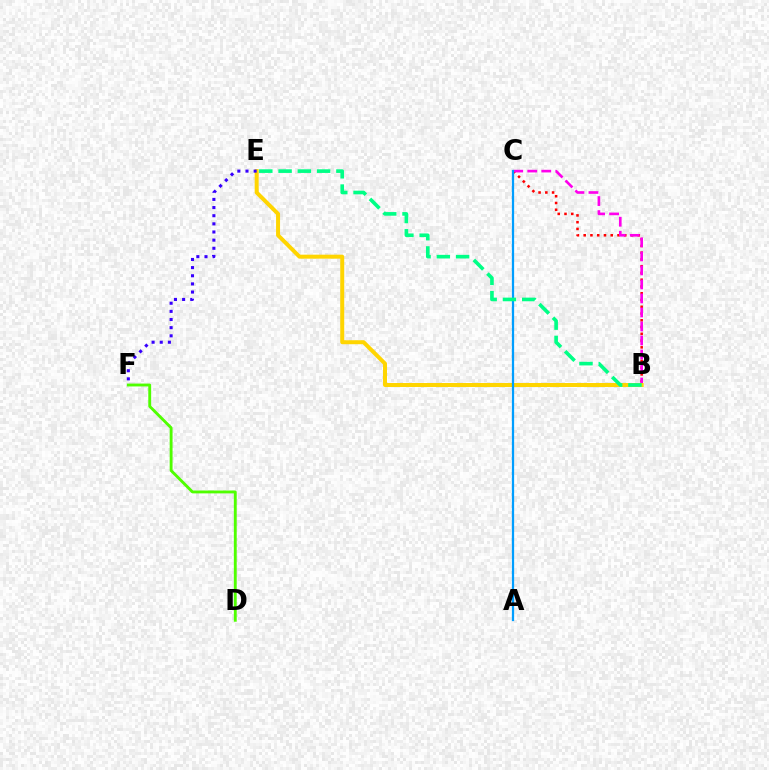{('B', 'C'): [{'color': '#ff0000', 'line_style': 'dotted', 'thickness': 1.84}, {'color': '#ff00ed', 'line_style': 'dashed', 'thickness': 1.9}], ('B', 'E'): [{'color': '#ffd500', 'line_style': 'solid', 'thickness': 2.87}, {'color': '#00ff86', 'line_style': 'dashed', 'thickness': 2.62}], ('E', 'F'): [{'color': '#3700ff', 'line_style': 'dotted', 'thickness': 2.21}], ('A', 'C'): [{'color': '#009eff', 'line_style': 'solid', 'thickness': 1.62}], ('D', 'F'): [{'color': '#4fff00', 'line_style': 'solid', 'thickness': 2.07}]}